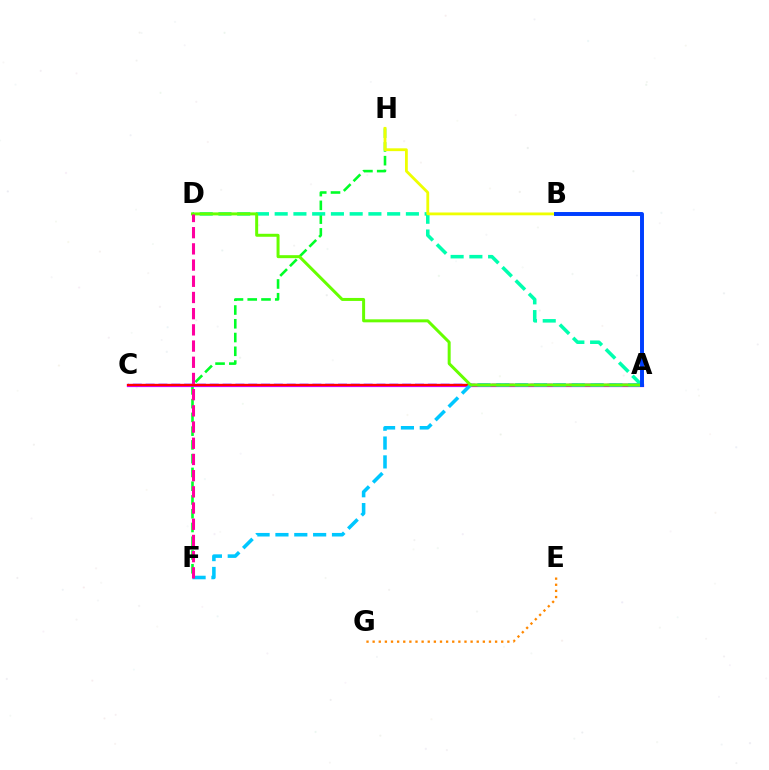{('A', 'C'): [{'color': '#4f00ff', 'line_style': 'dashed', 'thickness': 1.74}, {'color': '#d600ff', 'line_style': 'solid', 'thickness': 2.33}, {'color': '#ff0000', 'line_style': 'solid', 'thickness': 1.59}], ('F', 'H'): [{'color': '#00ff27', 'line_style': 'dashed', 'thickness': 1.87}], ('A', 'D'): [{'color': '#00ffaf', 'line_style': 'dashed', 'thickness': 2.55}, {'color': '#66ff00', 'line_style': 'solid', 'thickness': 2.15}], ('B', 'H'): [{'color': '#eeff00', 'line_style': 'solid', 'thickness': 2.02}], ('E', 'G'): [{'color': '#ff8800', 'line_style': 'dotted', 'thickness': 1.66}], ('A', 'F'): [{'color': '#00c7ff', 'line_style': 'dashed', 'thickness': 2.56}], ('D', 'F'): [{'color': '#ff00a0', 'line_style': 'dashed', 'thickness': 2.2}], ('A', 'B'): [{'color': '#003fff', 'line_style': 'solid', 'thickness': 2.84}]}